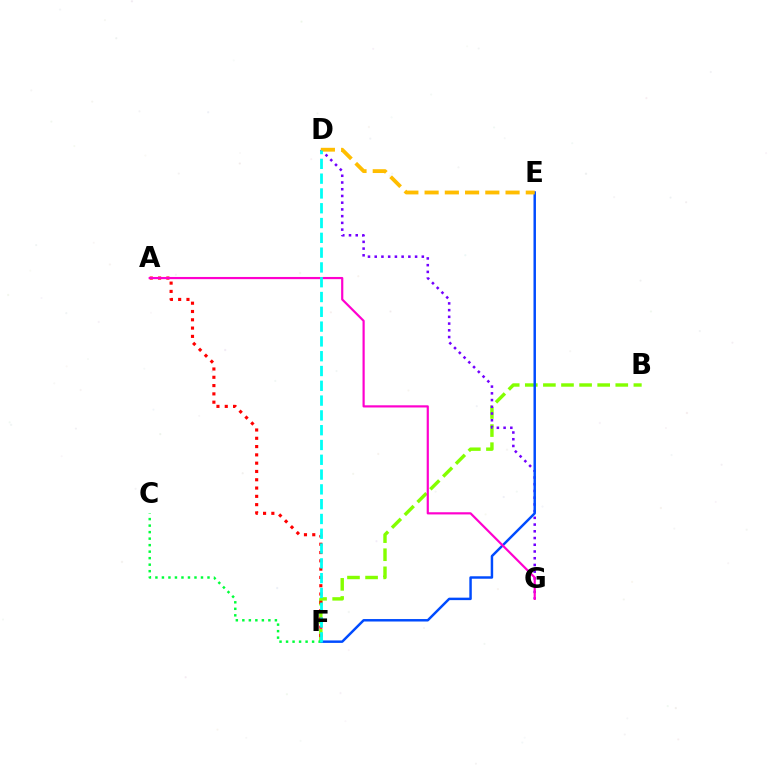{('B', 'F'): [{'color': '#84ff00', 'line_style': 'dashed', 'thickness': 2.46}], ('D', 'G'): [{'color': '#7200ff', 'line_style': 'dotted', 'thickness': 1.83}], ('A', 'F'): [{'color': '#ff0000', 'line_style': 'dotted', 'thickness': 2.25}], ('E', 'F'): [{'color': '#004bff', 'line_style': 'solid', 'thickness': 1.77}], ('A', 'G'): [{'color': '#ff00cf', 'line_style': 'solid', 'thickness': 1.58}], ('C', 'F'): [{'color': '#00ff39', 'line_style': 'dotted', 'thickness': 1.77}], ('D', 'E'): [{'color': '#ffbd00', 'line_style': 'dashed', 'thickness': 2.75}], ('D', 'F'): [{'color': '#00fff6', 'line_style': 'dashed', 'thickness': 2.01}]}